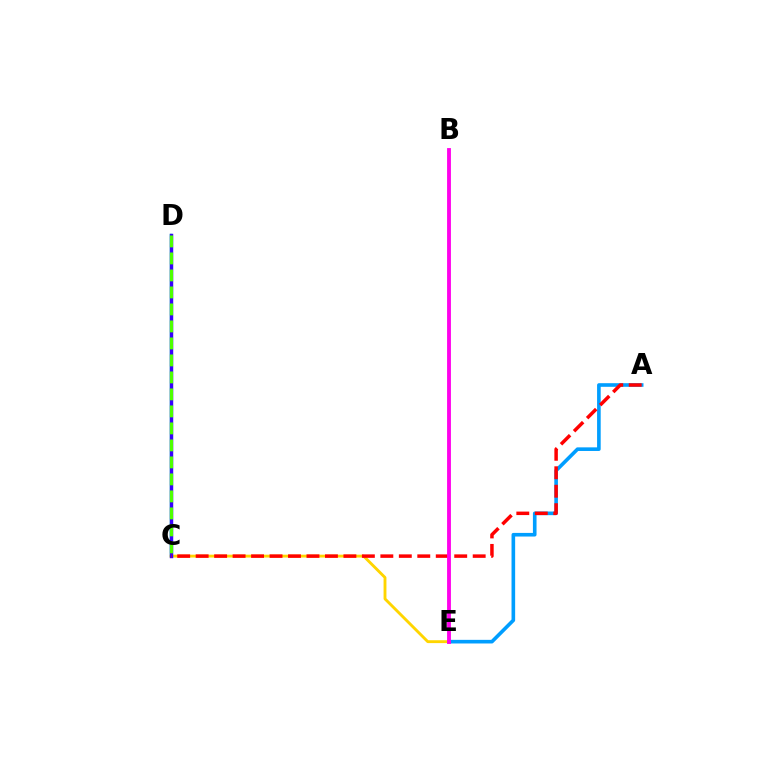{('C', 'D'): [{'color': '#00ff86', 'line_style': 'solid', 'thickness': 1.74}, {'color': '#3700ff', 'line_style': 'solid', 'thickness': 2.48}, {'color': '#4fff00', 'line_style': 'dashed', 'thickness': 2.31}], ('C', 'E'): [{'color': '#ffd500', 'line_style': 'solid', 'thickness': 2.06}], ('A', 'E'): [{'color': '#009eff', 'line_style': 'solid', 'thickness': 2.61}], ('A', 'C'): [{'color': '#ff0000', 'line_style': 'dashed', 'thickness': 2.51}], ('B', 'E'): [{'color': '#ff00ed', 'line_style': 'solid', 'thickness': 2.76}]}